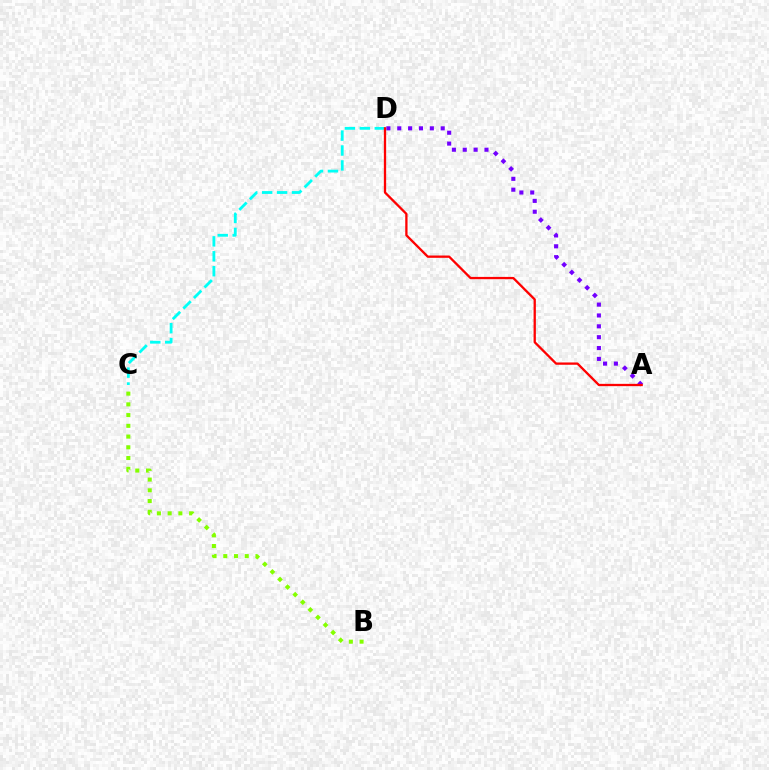{('C', 'D'): [{'color': '#00fff6', 'line_style': 'dashed', 'thickness': 2.03}], ('A', 'D'): [{'color': '#7200ff', 'line_style': 'dotted', 'thickness': 2.95}, {'color': '#ff0000', 'line_style': 'solid', 'thickness': 1.66}], ('B', 'C'): [{'color': '#84ff00', 'line_style': 'dotted', 'thickness': 2.92}]}